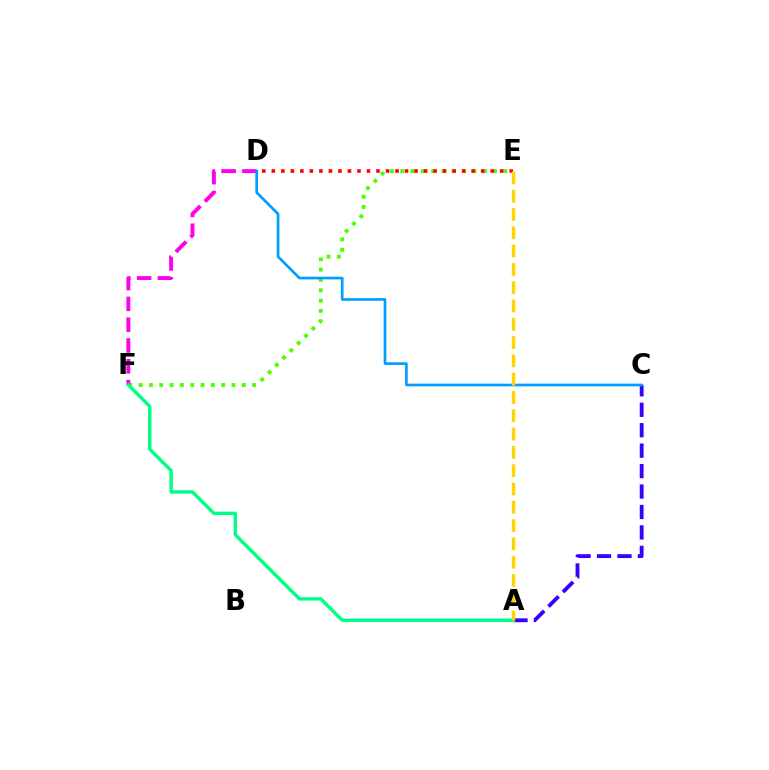{('A', 'C'): [{'color': '#3700ff', 'line_style': 'dashed', 'thickness': 2.78}], ('E', 'F'): [{'color': '#4fff00', 'line_style': 'dotted', 'thickness': 2.8}], ('D', 'F'): [{'color': '#ff00ed', 'line_style': 'dashed', 'thickness': 2.83}], ('D', 'E'): [{'color': '#ff0000', 'line_style': 'dotted', 'thickness': 2.59}], ('A', 'F'): [{'color': '#00ff86', 'line_style': 'solid', 'thickness': 2.45}], ('C', 'D'): [{'color': '#009eff', 'line_style': 'solid', 'thickness': 1.93}], ('A', 'E'): [{'color': '#ffd500', 'line_style': 'dashed', 'thickness': 2.49}]}